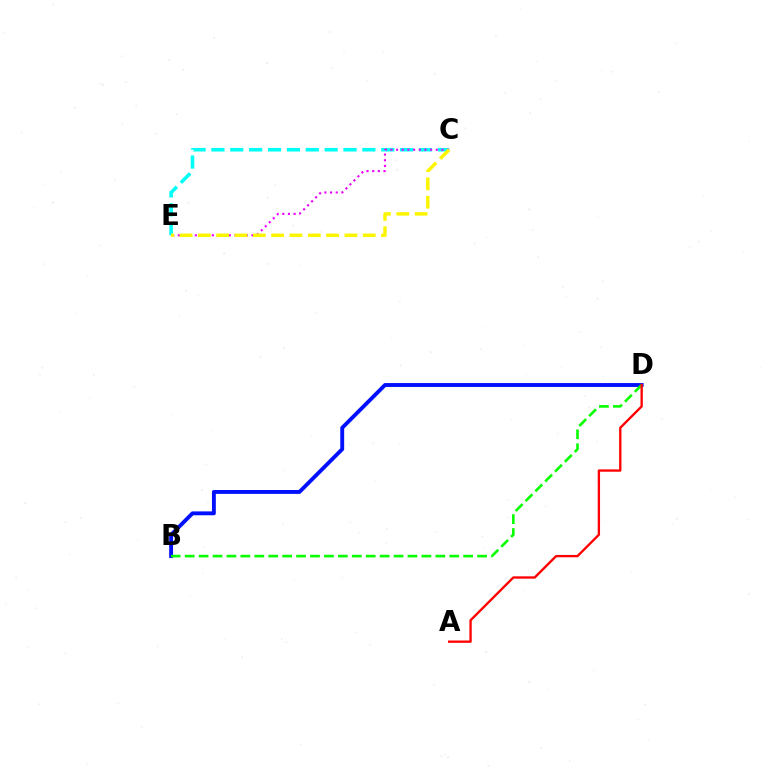{('B', 'D'): [{'color': '#0010ff', 'line_style': 'solid', 'thickness': 2.79}, {'color': '#08ff00', 'line_style': 'dashed', 'thickness': 1.89}], ('C', 'E'): [{'color': '#00fff6', 'line_style': 'dashed', 'thickness': 2.56}, {'color': '#ee00ff', 'line_style': 'dotted', 'thickness': 1.54}, {'color': '#fcf500', 'line_style': 'dashed', 'thickness': 2.49}], ('A', 'D'): [{'color': '#ff0000', 'line_style': 'solid', 'thickness': 1.68}]}